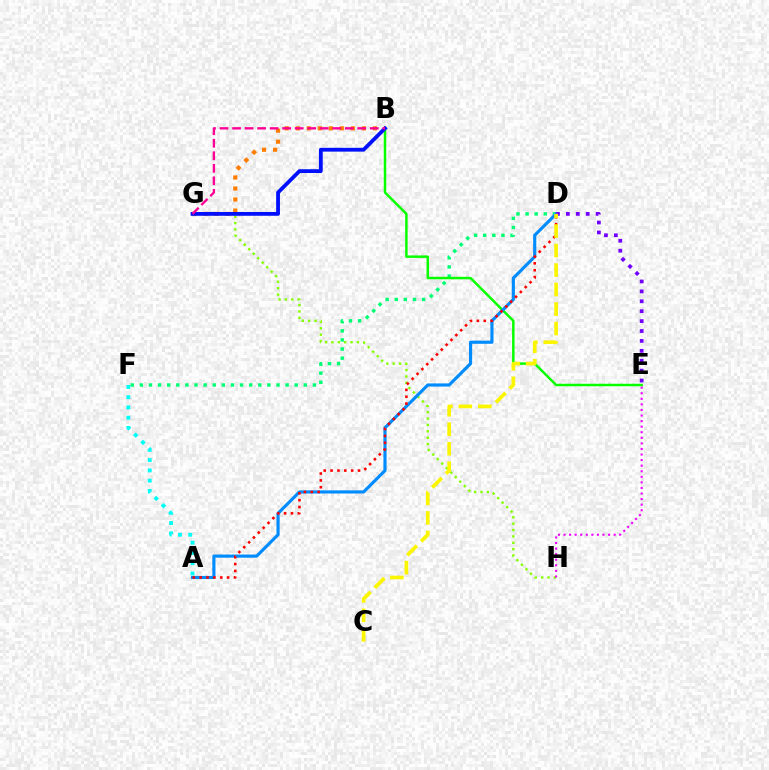{('D', 'F'): [{'color': '#00ff74', 'line_style': 'dotted', 'thickness': 2.48}], ('B', 'G'): [{'color': '#ff7c00', 'line_style': 'dotted', 'thickness': 2.99}, {'color': '#0010ff', 'line_style': 'solid', 'thickness': 2.73}, {'color': '#ff0094', 'line_style': 'dashed', 'thickness': 1.7}], ('B', 'E'): [{'color': '#08ff00', 'line_style': 'solid', 'thickness': 1.8}], ('G', 'H'): [{'color': '#84ff00', 'line_style': 'dotted', 'thickness': 1.73}], ('A', 'D'): [{'color': '#008cff', 'line_style': 'solid', 'thickness': 2.27}, {'color': '#ff0000', 'line_style': 'dotted', 'thickness': 1.87}], ('A', 'F'): [{'color': '#00fff6', 'line_style': 'dotted', 'thickness': 2.79}], ('E', 'H'): [{'color': '#ee00ff', 'line_style': 'dotted', 'thickness': 1.51}], ('D', 'E'): [{'color': '#7200ff', 'line_style': 'dotted', 'thickness': 2.69}], ('C', 'D'): [{'color': '#fcf500', 'line_style': 'dashed', 'thickness': 2.65}]}